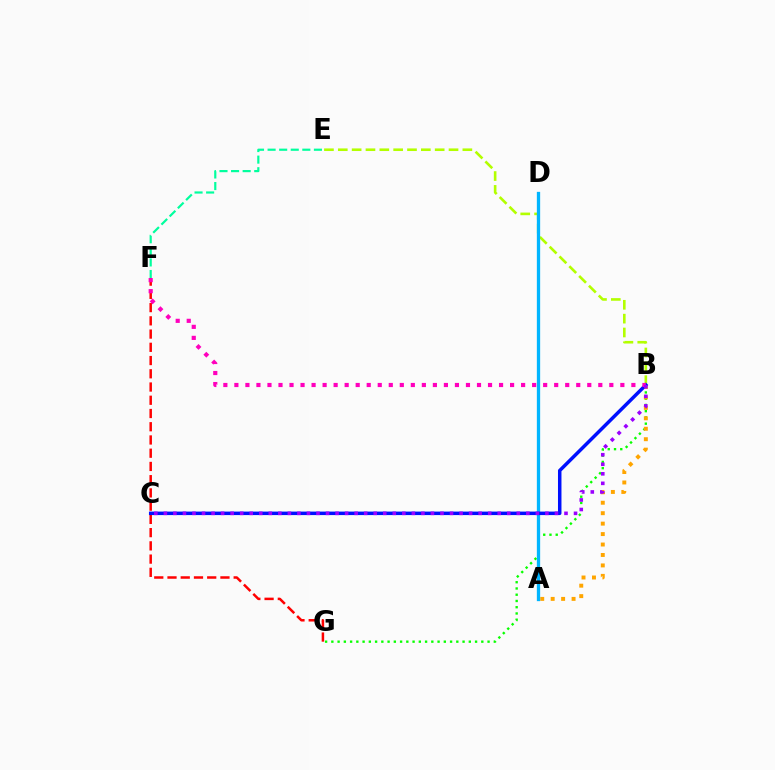{('B', 'E'): [{'color': '#b3ff00', 'line_style': 'dashed', 'thickness': 1.88}], ('B', 'G'): [{'color': '#08ff00', 'line_style': 'dotted', 'thickness': 1.7}], ('E', 'F'): [{'color': '#00ff9d', 'line_style': 'dashed', 'thickness': 1.57}], ('A', 'B'): [{'color': '#ffa500', 'line_style': 'dotted', 'thickness': 2.84}], ('F', 'G'): [{'color': '#ff0000', 'line_style': 'dashed', 'thickness': 1.8}], ('A', 'D'): [{'color': '#00b5ff', 'line_style': 'solid', 'thickness': 2.38}], ('B', 'C'): [{'color': '#0010ff', 'line_style': 'solid', 'thickness': 2.51}, {'color': '#9b00ff', 'line_style': 'dotted', 'thickness': 2.59}], ('B', 'F'): [{'color': '#ff00bd', 'line_style': 'dotted', 'thickness': 3.0}]}